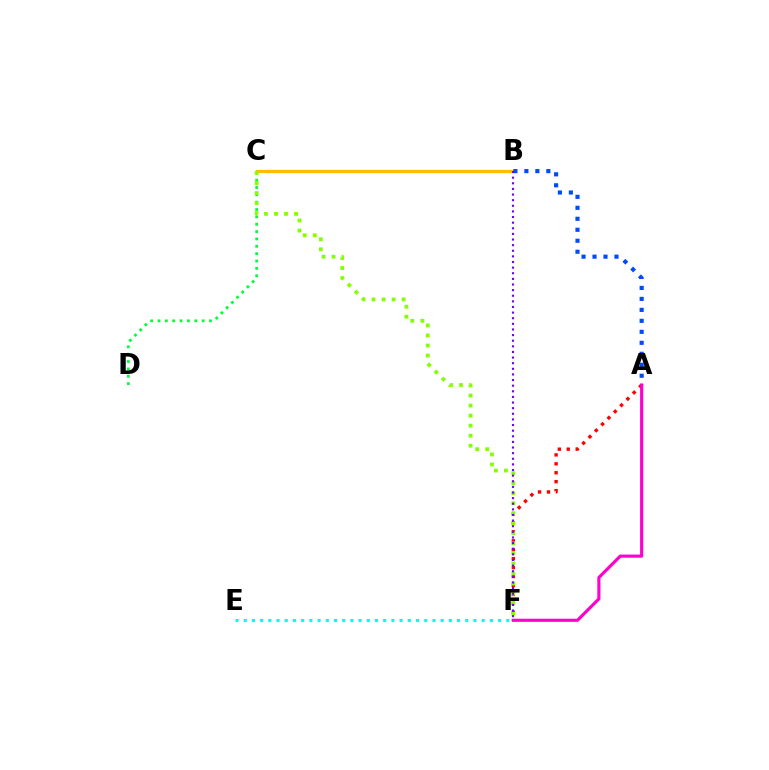{('B', 'C'): [{'color': '#ffbd00', 'line_style': 'solid', 'thickness': 2.37}], ('C', 'D'): [{'color': '#00ff39', 'line_style': 'dotted', 'thickness': 2.0}], ('A', 'F'): [{'color': '#ff0000', 'line_style': 'dotted', 'thickness': 2.43}, {'color': '#ff00cf', 'line_style': 'solid', 'thickness': 2.26}], ('C', 'F'): [{'color': '#84ff00', 'line_style': 'dotted', 'thickness': 2.73}], ('A', 'B'): [{'color': '#004bff', 'line_style': 'dotted', 'thickness': 2.98}], ('B', 'F'): [{'color': '#7200ff', 'line_style': 'dotted', 'thickness': 1.53}], ('E', 'F'): [{'color': '#00fff6', 'line_style': 'dotted', 'thickness': 2.23}]}